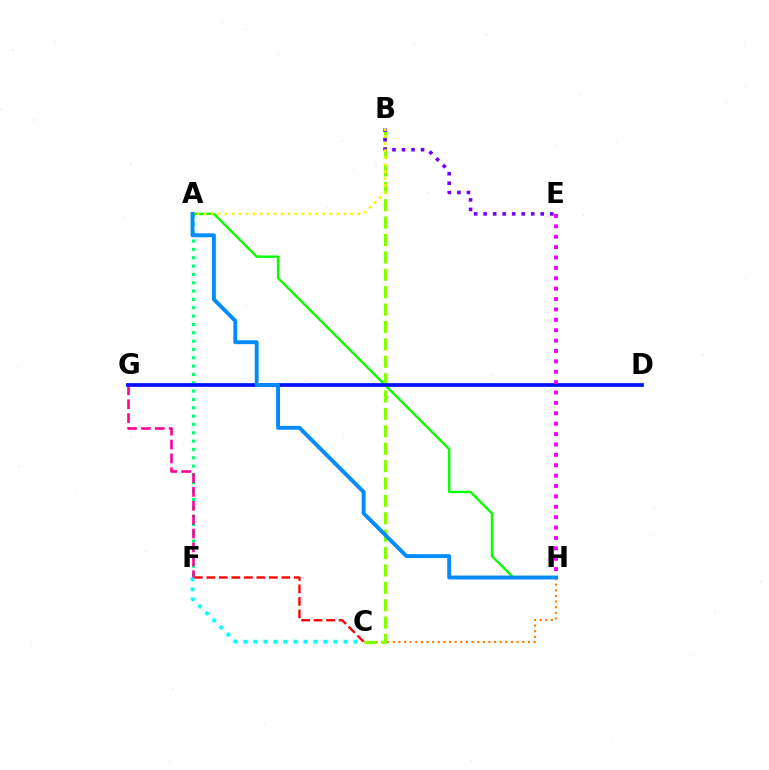{('C', 'H'): [{'color': '#ff7c00', 'line_style': 'dotted', 'thickness': 1.53}], ('B', 'C'): [{'color': '#84ff00', 'line_style': 'dashed', 'thickness': 2.36}], ('B', 'E'): [{'color': '#7200ff', 'line_style': 'dotted', 'thickness': 2.59}], ('C', 'F'): [{'color': '#ff0000', 'line_style': 'dashed', 'thickness': 1.7}, {'color': '#00fff6', 'line_style': 'dotted', 'thickness': 2.72}], ('A', 'F'): [{'color': '#00ff74', 'line_style': 'dotted', 'thickness': 2.26}], ('F', 'G'): [{'color': '#ff0094', 'line_style': 'dashed', 'thickness': 1.89}], ('A', 'H'): [{'color': '#08ff00', 'line_style': 'solid', 'thickness': 1.72}, {'color': '#008cff', 'line_style': 'solid', 'thickness': 2.8}], ('D', 'G'): [{'color': '#0010ff', 'line_style': 'solid', 'thickness': 2.67}], ('E', 'H'): [{'color': '#ee00ff', 'line_style': 'dotted', 'thickness': 2.82}], ('A', 'B'): [{'color': '#fcf500', 'line_style': 'dotted', 'thickness': 1.9}]}